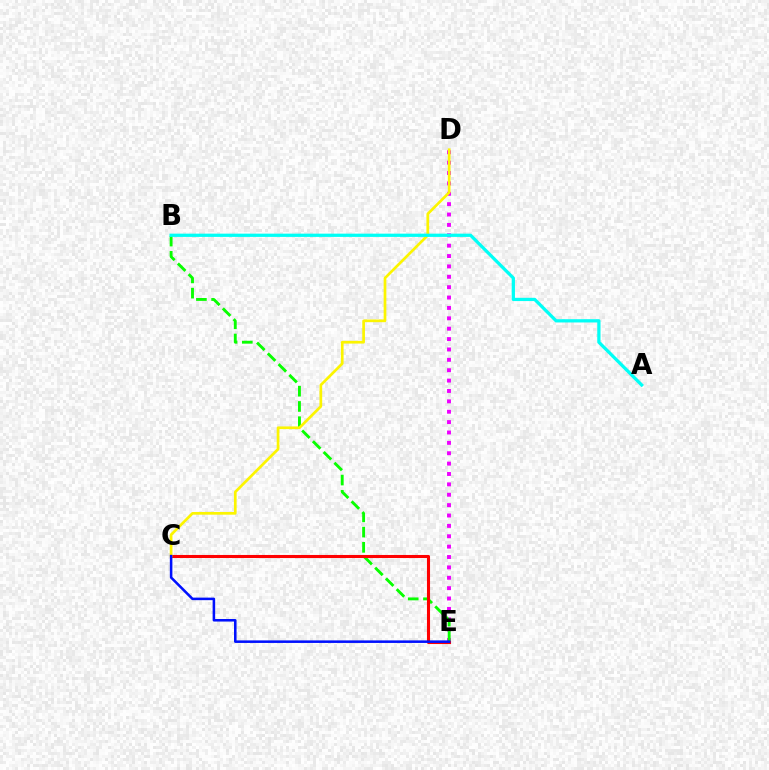{('D', 'E'): [{'color': '#ee00ff', 'line_style': 'dotted', 'thickness': 2.82}], ('B', 'E'): [{'color': '#08ff00', 'line_style': 'dashed', 'thickness': 2.07}], ('C', 'E'): [{'color': '#ff0000', 'line_style': 'solid', 'thickness': 2.22}, {'color': '#0010ff', 'line_style': 'solid', 'thickness': 1.83}], ('C', 'D'): [{'color': '#fcf500', 'line_style': 'solid', 'thickness': 1.95}], ('A', 'B'): [{'color': '#00fff6', 'line_style': 'solid', 'thickness': 2.35}]}